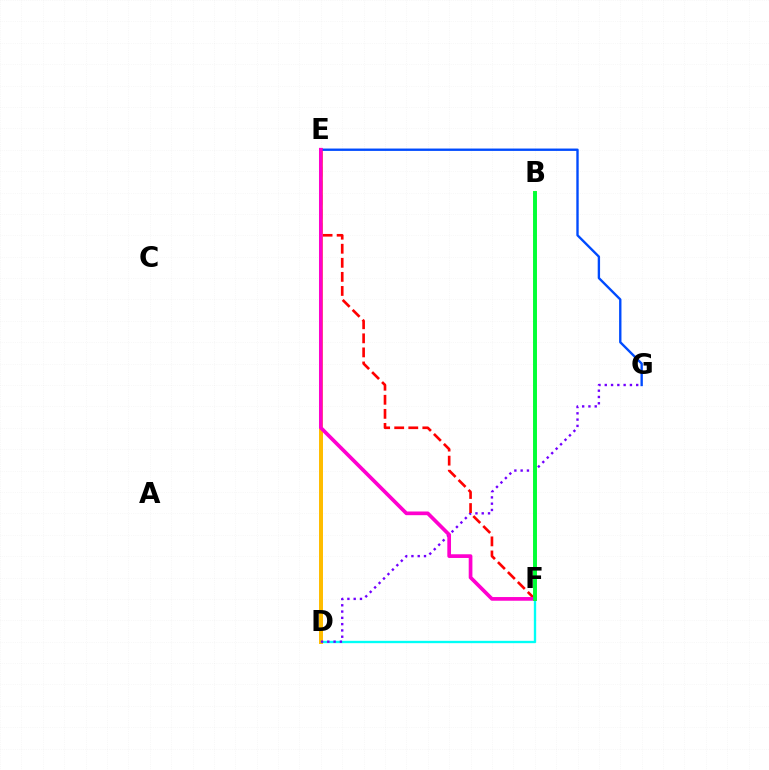{('D', 'F'): [{'color': '#00fff6', 'line_style': 'solid', 'thickness': 1.7}], ('D', 'E'): [{'color': '#ffbd00', 'line_style': 'solid', 'thickness': 2.86}], ('D', 'G'): [{'color': '#7200ff', 'line_style': 'dotted', 'thickness': 1.71}], ('E', 'G'): [{'color': '#004bff', 'line_style': 'solid', 'thickness': 1.7}], ('B', 'F'): [{'color': '#84ff00', 'line_style': 'solid', 'thickness': 2.73}, {'color': '#00ff39', 'line_style': 'solid', 'thickness': 2.75}], ('E', 'F'): [{'color': '#ff0000', 'line_style': 'dashed', 'thickness': 1.91}, {'color': '#ff00cf', 'line_style': 'solid', 'thickness': 2.66}]}